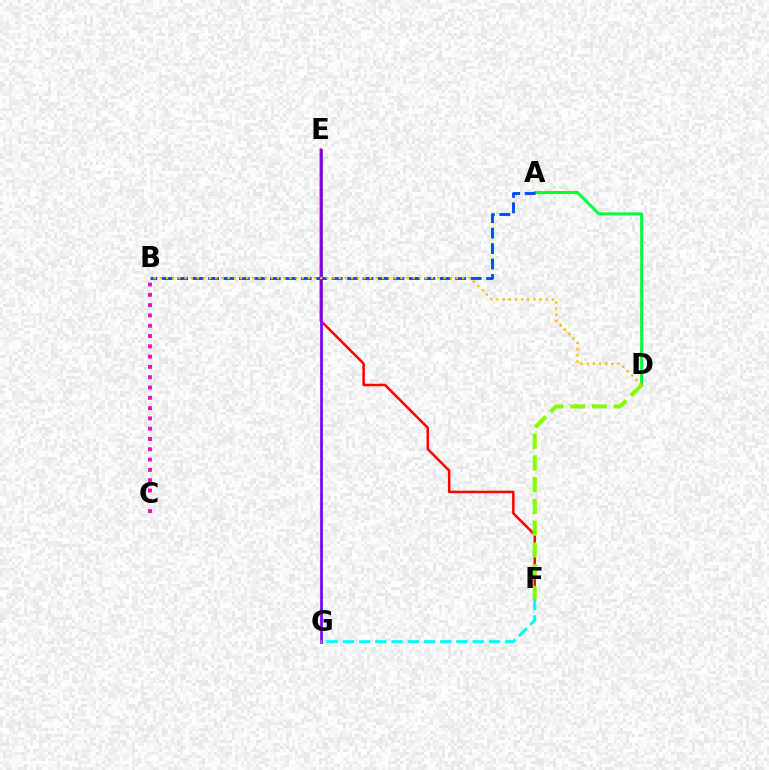{('E', 'F'): [{'color': '#ff0000', 'line_style': 'solid', 'thickness': 1.79}], ('B', 'C'): [{'color': '#ff00cf', 'line_style': 'dotted', 'thickness': 2.8}], ('A', 'D'): [{'color': '#00ff39', 'line_style': 'solid', 'thickness': 2.19}], ('E', 'G'): [{'color': '#7200ff', 'line_style': 'solid', 'thickness': 1.93}], ('F', 'G'): [{'color': '#00fff6', 'line_style': 'dashed', 'thickness': 2.2}], ('A', 'B'): [{'color': '#004bff', 'line_style': 'dashed', 'thickness': 2.1}], ('D', 'F'): [{'color': '#84ff00', 'line_style': 'dashed', 'thickness': 2.95}], ('B', 'D'): [{'color': '#ffbd00', 'line_style': 'dotted', 'thickness': 1.68}]}